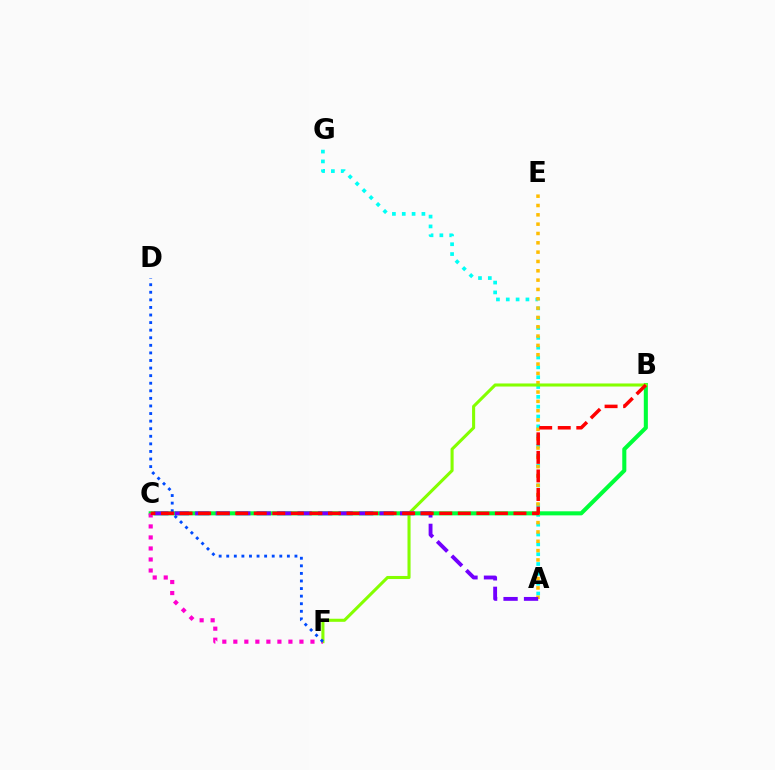{('A', 'G'): [{'color': '#00fff6', 'line_style': 'dotted', 'thickness': 2.67}], ('B', 'C'): [{'color': '#00ff39', 'line_style': 'solid', 'thickness': 2.93}, {'color': '#ff0000', 'line_style': 'dashed', 'thickness': 2.52}], ('A', 'E'): [{'color': '#ffbd00', 'line_style': 'dotted', 'thickness': 2.53}], ('B', 'F'): [{'color': '#84ff00', 'line_style': 'solid', 'thickness': 2.21}], ('C', 'F'): [{'color': '#ff00cf', 'line_style': 'dotted', 'thickness': 2.99}], ('D', 'F'): [{'color': '#004bff', 'line_style': 'dotted', 'thickness': 2.06}], ('A', 'C'): [{'color': '#7200ff', 'line_style': 'dashed', 'thickness': 2.78}]}